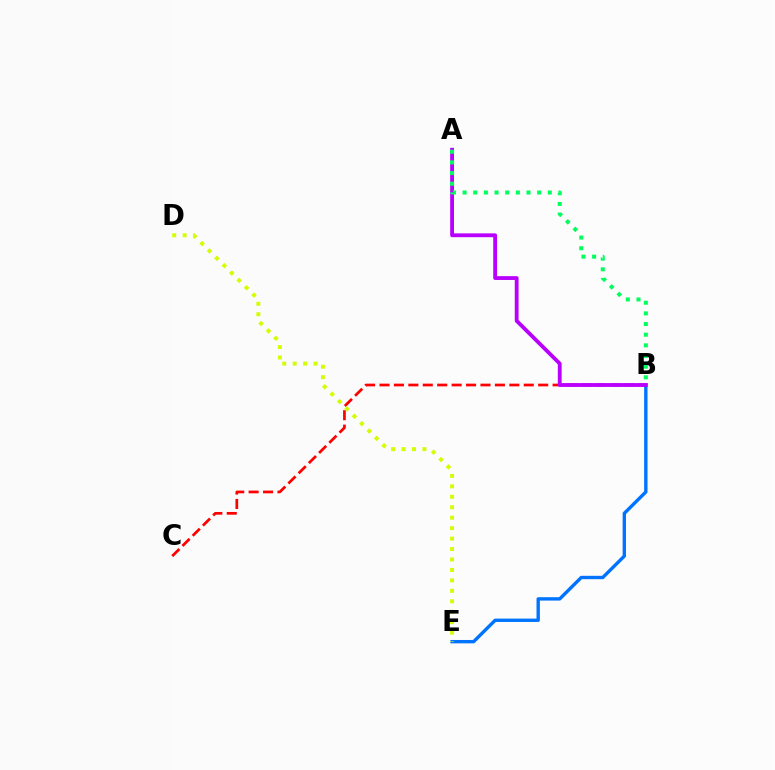{('B', 'C'): [{'color': '#ff0000', 'line_style': 'dashed', 'thickness': 1.96}], ('B', 'E'): [{'color': '#0074ff', 'line_style': 'solid', 'thickness': 2.43}], ('D', 'E'): [{'color': '#d1ff00', 'line_style': 'dotted', 'thickness': 2.84}], ('A', 'B'): [{'color': '#b900ff', 'line_style': 'solid', 'thickness': 2.76}, {'color': '#00ff5c', 'line_style': 'dotted', 'thickness': 2.89}]}